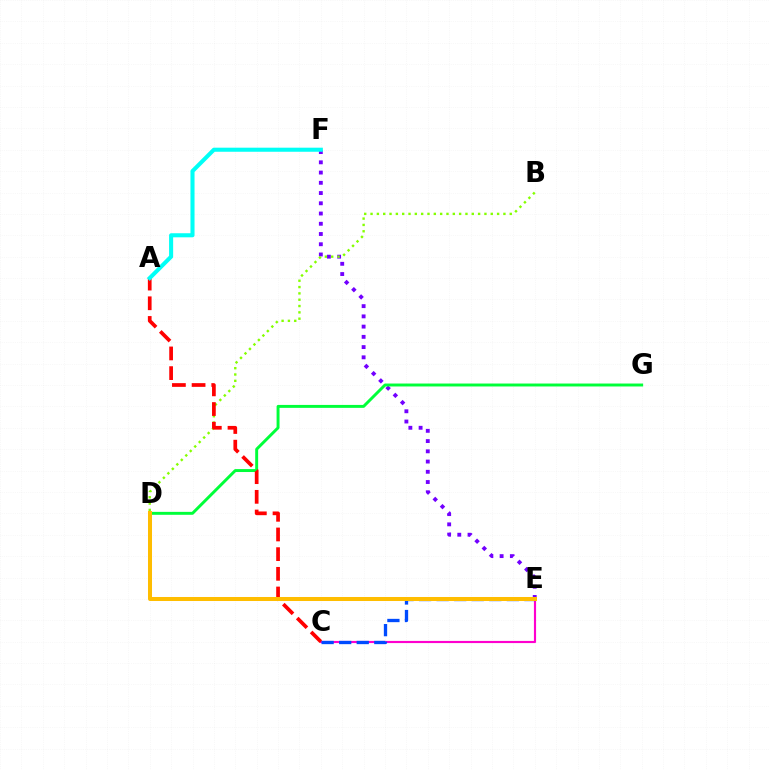{('E', 'F'): [{'color': '#7200ff', 'line_style': 'dotted', 'thickness': 2.78}], ('D', 'G'): [{'color': '#00ff39', 'line_style': 'solid', 'thickness': 2.11}], ('B', 'D'): [{'color': '#84ff00', 'line_style': 'dotted', 'thickness': 1.72}], ('C', 'E'): [{'color': '#ff00cf', 'line_style': 'solid', 'thickness': 1.55}, {'color': '#004bff', 'line_style': 'dashed', 'thickness': 2.39}], ('A', 'C'): [{'color': '#ff0000', 'line_style': 'dashed', 'thickness': 2.67}], ('A', 'F'): [{'color': '#00fff6', 'line_style': 'solid', 'thickness': 2.93}], ('D', 'E'): [{'color': '#ffbd00', 'line_style': 'solid', 'thickness': 2.89}]}